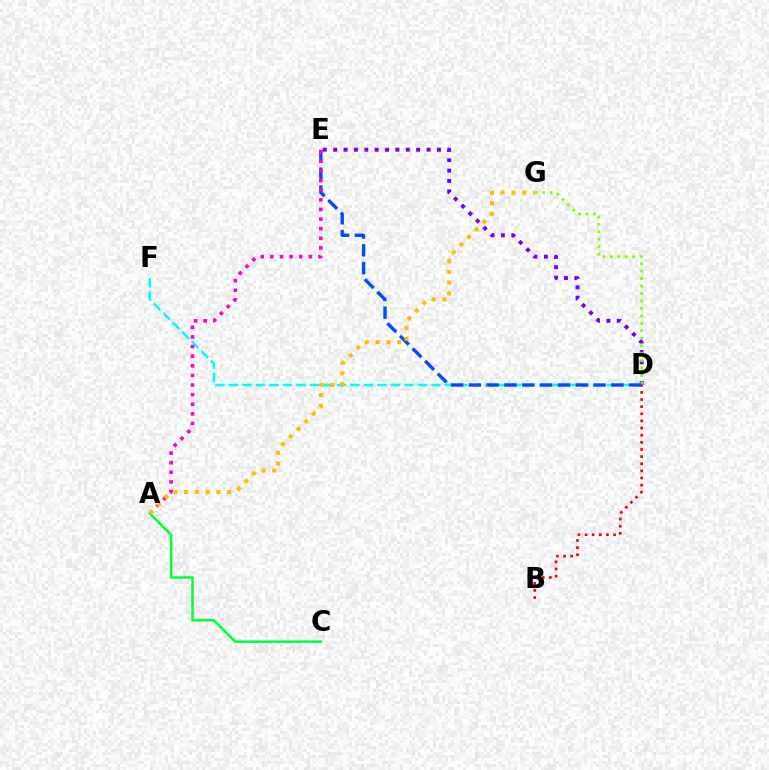{('D', 'F'): [{'color': '#00fff6', 'line_style': 'dashed', 'thickness': 1.83}], ('D', 'E'): [{'color': '#7200ff', 'line_style': 'dotted', 'thickness': 2.82}, {'color': '#004bff', 'line_style': 'dashed', 'thickness': 2.42}], ('D', 'G'): [{'color': '#84ff00', 'line_style': 'dotted', 'thickness': 2.03}], ('B', 'D'): [{'color': '#ff0000', 'line_style': 'dotted', 'thickness': 1.94}], ('A', 'E'): [{'color': '#ff00cf', 'line_style': 'dotted', 'thickness': 2.61}], ('A', 'C'): [{'color': '#00ff39', 'line_style': 'solid', 'thickness': 1.8}], ('A', 'G'): [{'color': '#ffbd00', 'line_style': 'dotted', 'thickness': 2.93}]}